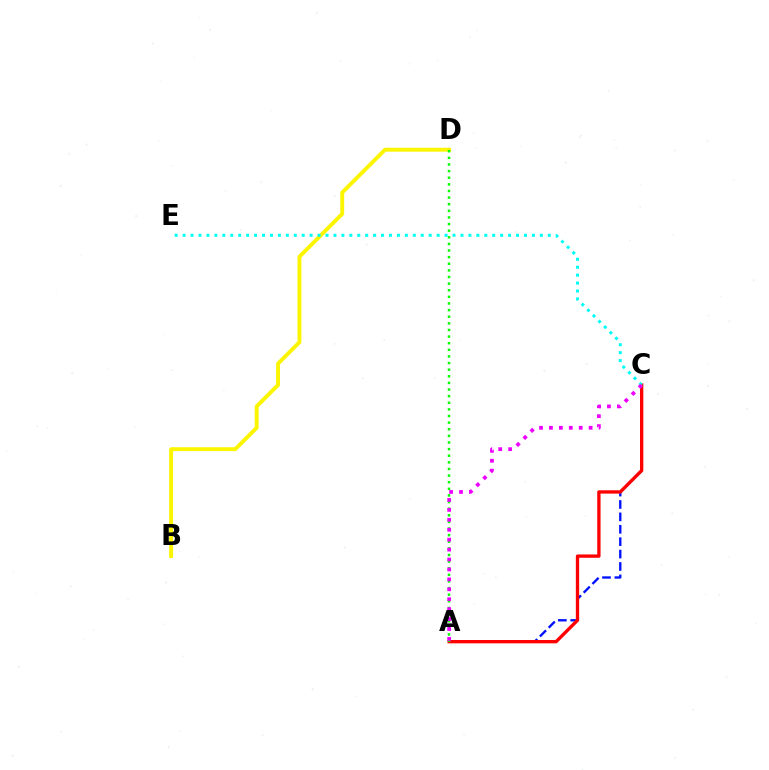{('A', 'C'): [{'color': '#0010ff', 'line_style': 'dashed', 'thickness': 1.68}, {'color': '#ff0000', 'line_style': 'solid', 'thickness': 2.39}, {'color': '#ee00ff', 'line_style': 'dotted', 'thickness': 2.7}], ('B', 'D'): [{'color': '#fcf500', 'line_style': 'solid', 'thickness': 2.81}], ('A', 'D'): [{'color': '#08ff00', 'line_style': 'dotted', 'thickness': 1.8}], ('C', 'E'): [{'color': '#00fff6', 'line_style': 'dotted', 'thickness': 2.16}]}